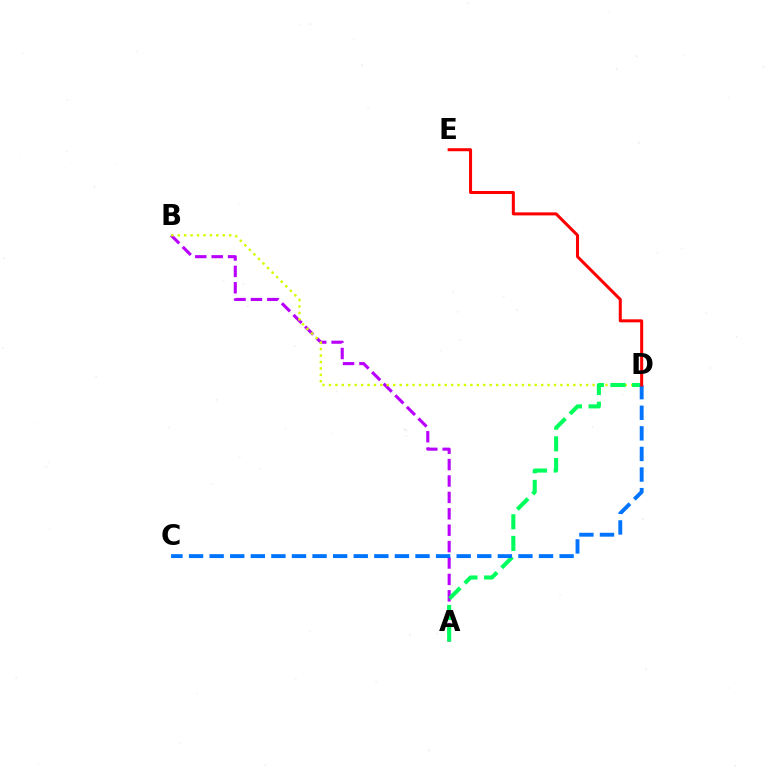{('A', 'B'): [{'color': '#b900ff', 'line_style': 'dashed', 'thickness': 2.23}], ('B', 'D'): [{'color': '#d1ff00', 'line_style': 'dotted', 'thickness': 1.75}], ('A', 'D'): [{'color': '#00ff5c', 'line_style': 'dashed', 'thickness': 2.94}], ('C', 'D'): [{'color': '#0074ff', 'line_style': 'dashed', 'thickness': 2.8}], ('D', 'E'): [{'color': '#ff0000', 'line_style': 'solid', 'thickness': 2.18}]}